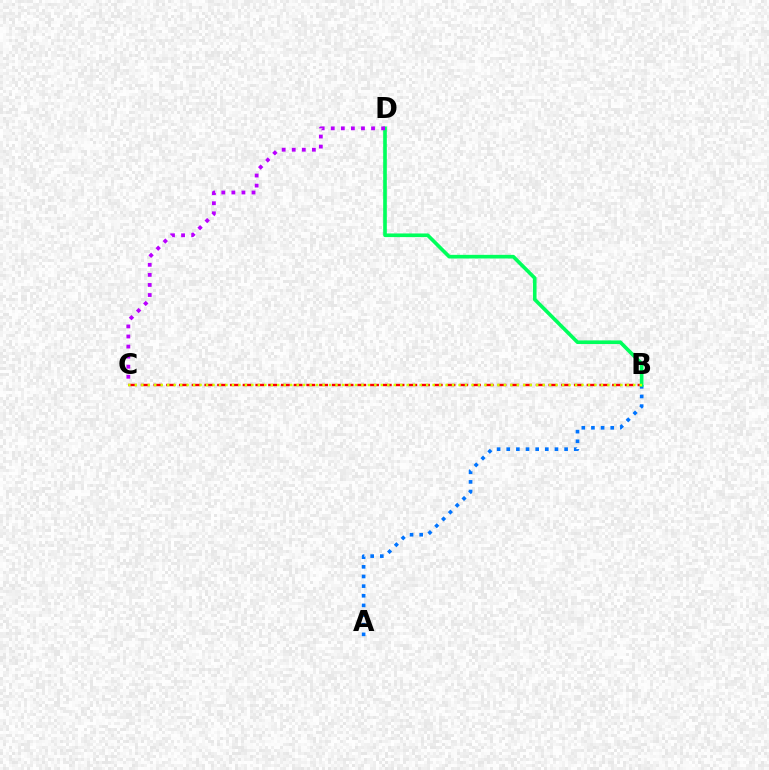{('B', 'C'): [{'color': '#ff0000', 'line_style': 'dashed', 'thickness': 1.73}, {'color': '#d1ff00', 'line_style': 'dotted', 'thickness': 1.76}], ('A', 'B'): [{'color': '#0074ff', 'line_style': 'dotted', 'thickness': 2.62}], ('B', 'D'): [{'color': '#00ff5c', 'line_style': 'solid', 'thickness': 2.62}], ('C', 'D'): [{'color': '#b900ff', 'line_style': 'dotted', 'thickness': 2.74}]}